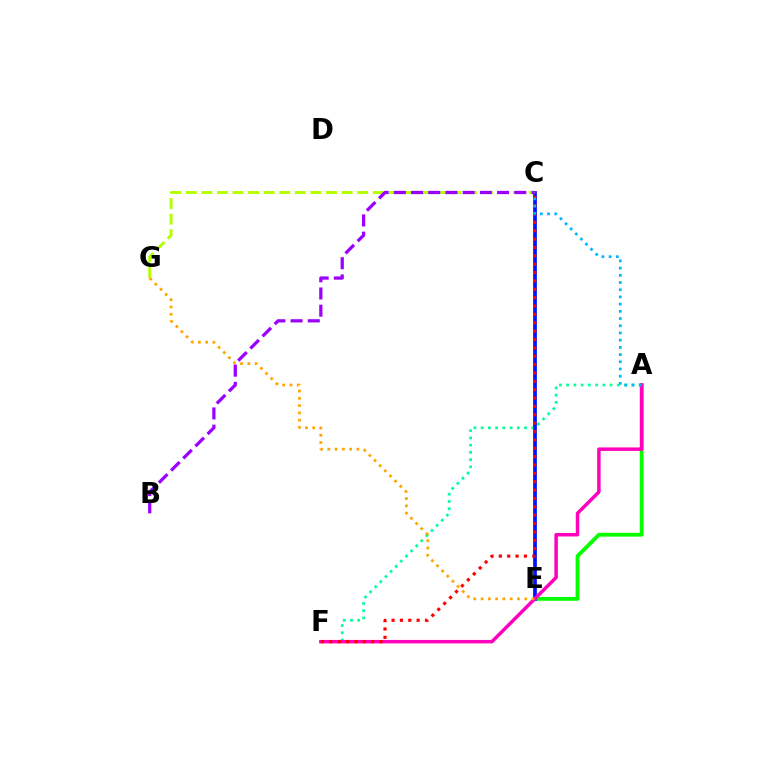{('A', 'E'): [{'color': '#08ff00', 'line_style': 'solid', 'thickness': 2.76}], ('A', 'F'): [{'color': '#00ff9d', 'line_style': 'dotted', 'thickness': 1.97}, {'color': '#ff00bd', 'line_style': 'solid', 'thickness': 2.5}], ('C', 'E'): [{'color': '#0010ff', 'line_style': 'solid', 'thickness': 2.67}], ('C', 'F'): [{'color': '#ff0000', 'line_style': 'dotted', 'thickness': 2.27}], ('A', 'C'): [{'color': '#00b5ff', 'line_style': 'dotted', 'thickness': 1.96}], ('C', 'G'): [{'color': '#b3ff00', 'line_style': 'dashed', 'thickness': 2.12}], ('E', 'G'): [{'color': '#ffa500', 'line_style': 'dotted', 'thickness': 1.98}], ('B', 'C'): [{'color': '#9b00ff', 'line_style': 'dashed', 'thickness': 2.34}]}